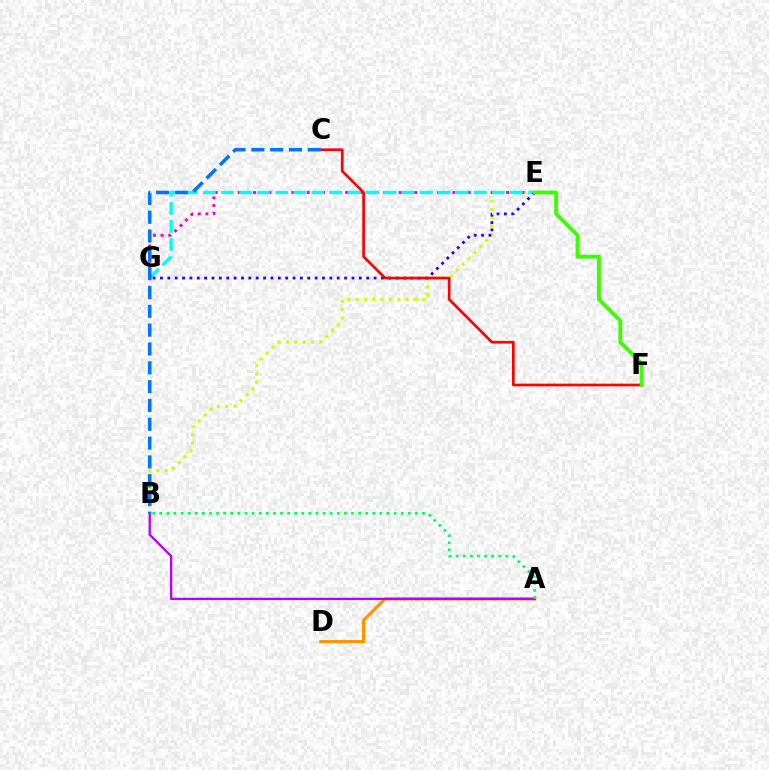{('B', 'E'): [{'color': '#d1ff00', 'line_style': 'dotted', 'thickness': 2.26}], ('A', 'D'): [{'color': '#ff9400', 'line_style': 'solid', 'thickness': 2.3}], ('A', 'B'): [{'color': '#b900ff', 'line_style': 'solid', 'thickness': 1.68}, {'color': '#00ff5c', 'line_style': 'dotted', 'thickness': 1.93}], ('E', 'G'): [{'color': '#ff00ac', 'line_style': 'dotted', 'thickness': 2.08}, {'color': '#00fff6', 'line_style': 'dashed', 'thickness': 2.45}, {'color': '#2500ff', 'line_style': 'dotted', 'thickness': 2.0}], ('C', 'F'): [{'color': '#ff0000', 'line_style': 'solid', 'thickness': 1.93}], ('B', 'C'): [{'color': '#0074ff', 'line_style': 'dashed', 'thickness': 2.56}], ('E', 'F'): [{'color': '#3dff00', 'line_style': 'solid', 'thickness': 2.78}]}